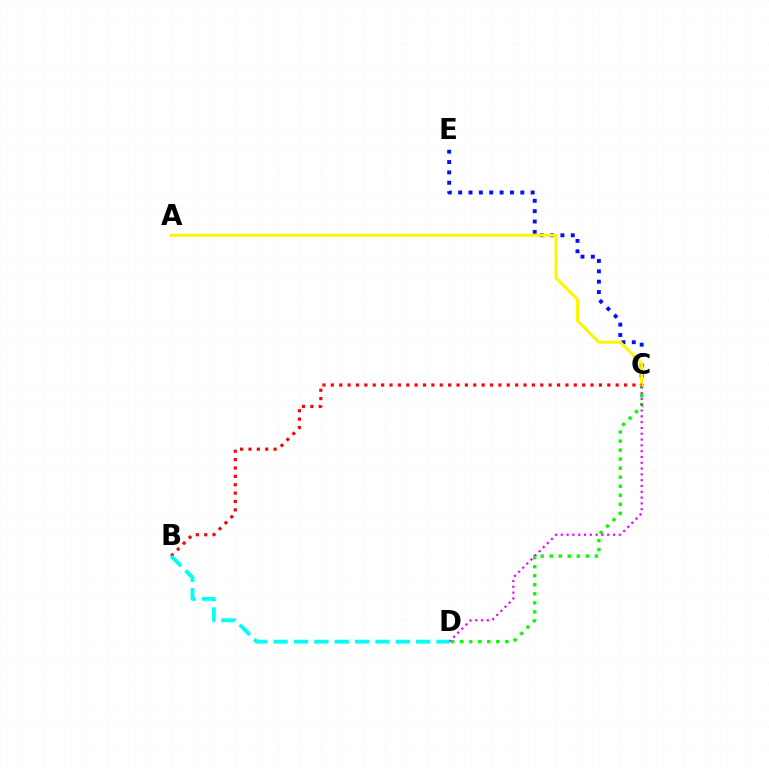{('C', 'D'): [{'color': '#08ff00', 'line_style': 'dotted', 'thickness': 2.45}, {'color': '#ee00ff', 'line_style': 'dotted', 'thickness': 1.58}], ('C', 'E'): [{'color': '#0010ff', 'line_style': 'dotted', 'thickness': 2.81}], ('A', 'C'): [{'color': '#fcf500', 'line_style': 'solid', 'thickness': 2.13}], ('B', 'C'): [{'color': '#ff0000', 'line_style': 'dotted', 'thickness': 2.28}], ('B', 'D'): [{'color': '#00fff6', 'line_style': 'dashed', 'thickness': 2.77}]}